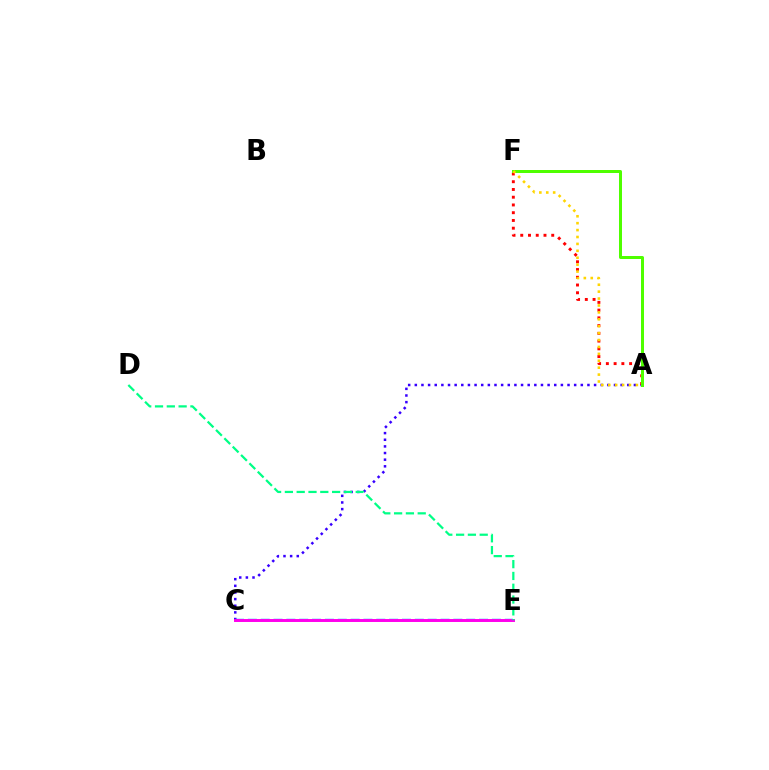{('A', 'C'): [{'color': '#3700ff', 'line_style': 'dotted', 'thickness': 1.8}], ('C', 'E'): [{'color': '#009eff', 'line_style': 'dashed', 'thickness': 1.75}, {'color': '#ff00ed', 'line_style': 'solid', 'thickness': 2.12}], ('A', 'F'): [{'color': '#ff0000', 'line_style': 'dotted', 'thickness': 2.1}, {'color': '#4fff00', 'line_style': 'solid', 'thickness': 2.16}, {'color': '#ffd500', 'line_style': 'dotted', 'thickness': 1.88}], ('D', 'E'): [{'color': '#00ff86', 'line_style': 'dashed', 'thickness': 1.6}]}